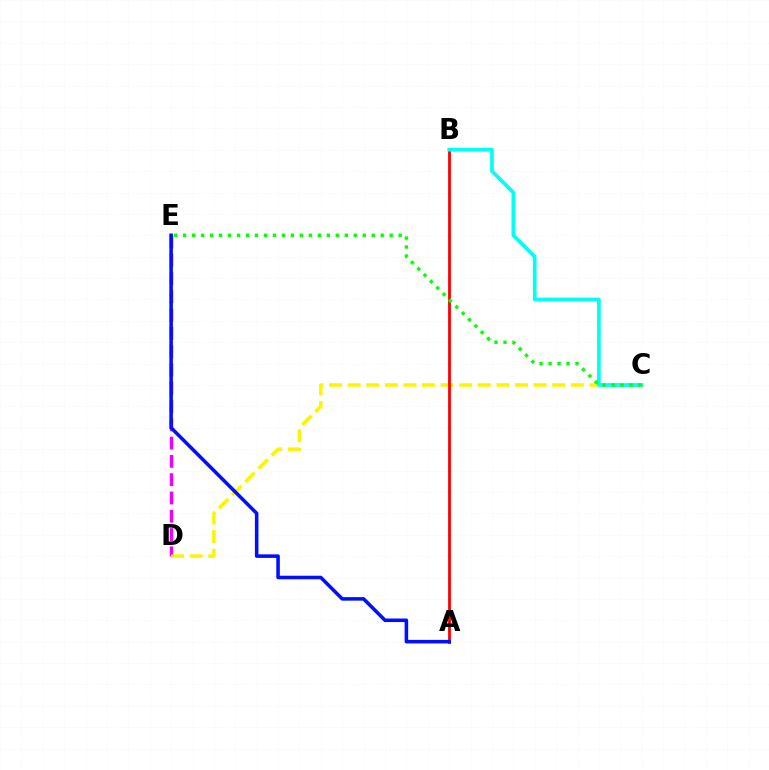{('D', 'E'): [{'color': '#ee00ff', 'line_style': 'dashed', 'thickness': 2.48}], ('C', 'D'): [{'color': '#fcf500', 'line_style': 'dashed', 'thickness': 2.53}], ('A', 'B'): [{'color': '#ff0000', 'line_style': 'solid', 'thickness': 2.02}], ('B', 'C'): [{'color': '#00fff6', 'line_style': 'solid', 'thickness': 2.65}], ('A', 'E'): [{'color': '#0010ff', 'line_style': 'solid', 'thickness': 2.55}], ('C', 'E'): [{'color': '#08ff00', 'line_style': 'dotted', 'thickness': 2.44}]}